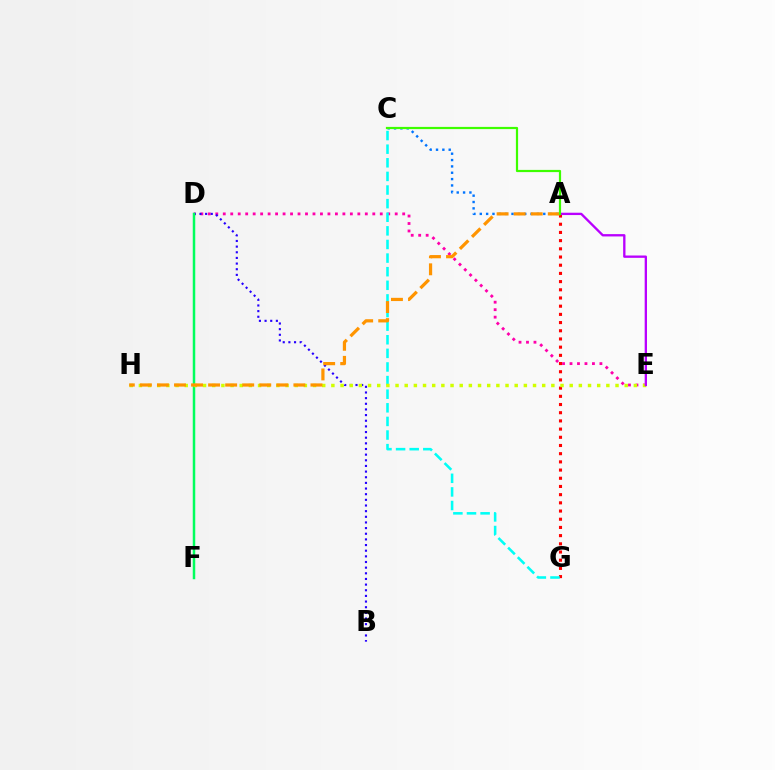{('D', 'E'): [{'color': '#ff00ac', 'line_style': 'dotted', 'thickness': 2.03}], ('B', 'D'): [{'color': '#2500ff', 'line_style': 'dotted', 'thickness': 1.54}], ('A', 'G'): [{'color': '#ff0000', 'line_style': 'dotted', 'thickness': 2.23}], ('A', 'C'): [{'color': '#0074ff', 'line_style': 'dotted', 'thickness': 1.72}, {'color': '#3dff00', 'line_style': 'solid', 'thickness': 1.59}], ('D', 'F'): [{'color': '#00ff5c', 'line_style': 'solid', 'thickness': 1.79}], ('C', 'G'): [{'color': '#00fff6', 'line_style': 'dashed', 'thickness': 1.85}], ('E', 'H'): [{'color': '#d1ff00', 'line_style': 'dotted', 'thickness': 2.49}], ('A', 'E'): [{'color': '#b900ff', 'line_style': 'solid', 'thickness': 1.68}], ('A', 'H'): [{'color': '#ff9400', 'line_style': 'dashed', 'thickness': 2.32}]}